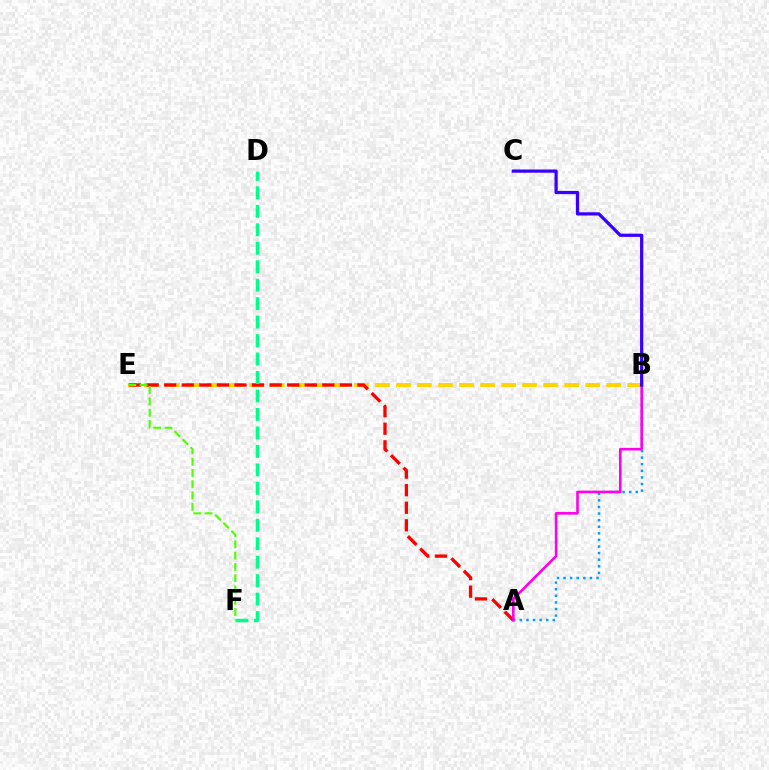{('B', 'E'): [{'color': '#ffd500', 'line_style': 'dashed', 'thickness': 2.86}], ('A', 'B'): [{'color': '#009eff', 'line_style': 'dotted', 'thickness': 1.79}, {'color': '#ff00ed', 'line_style': 'solid', 'thickness': 1.88}], ('A', 'E'): [{'color': '#ff0000', 'line_style': 'dashed', 'thickness': 2.39}], ('E', 'F'): [{'color': '#4fff00', 'line_style': 'dashed', 'thickness': 1.53}], ('B', 'C'): [{'color': '#3700ff', 'line_style': 'solid', 'thickness': 2.32}], ('D', 'F'): [{'color': '#00ff86', 'line_style': 'dashed', 'thickness': 2.51}]}